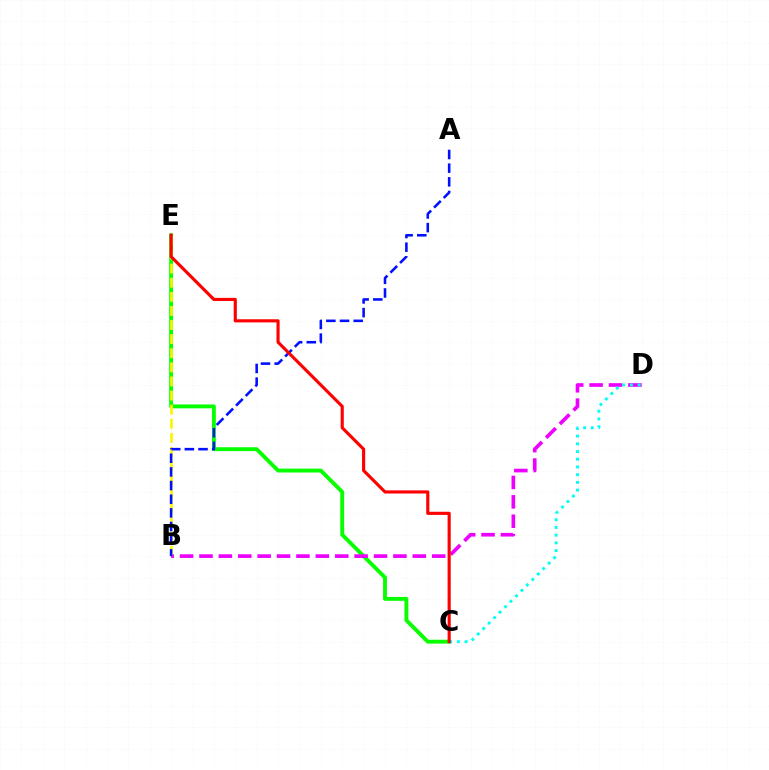{('C', 'E'): [{'color': '#08ff00', 'line_style': 'solid', 'thickness': 2.8}, {'color': '#ff0000', 'line_style': 'solid', 'thickness': 2.26}], ('B', 'D'): [{'color': '#ee00ff', 'line_style': 'dashed', 'thickness': 2.63}], ('B', 'E'): [{'color': '#fcf500', 'line_style': 'dashed', 'thickness': 1.92}], ('C', 'D'): [{'color': '#00fff6', 'line_style': 'dotted', 'thickness': 2.09}], ('A', 'B'): [{'color': '#0010ff', 'line_style': 'dashed', 'thickness': 1.86}]}